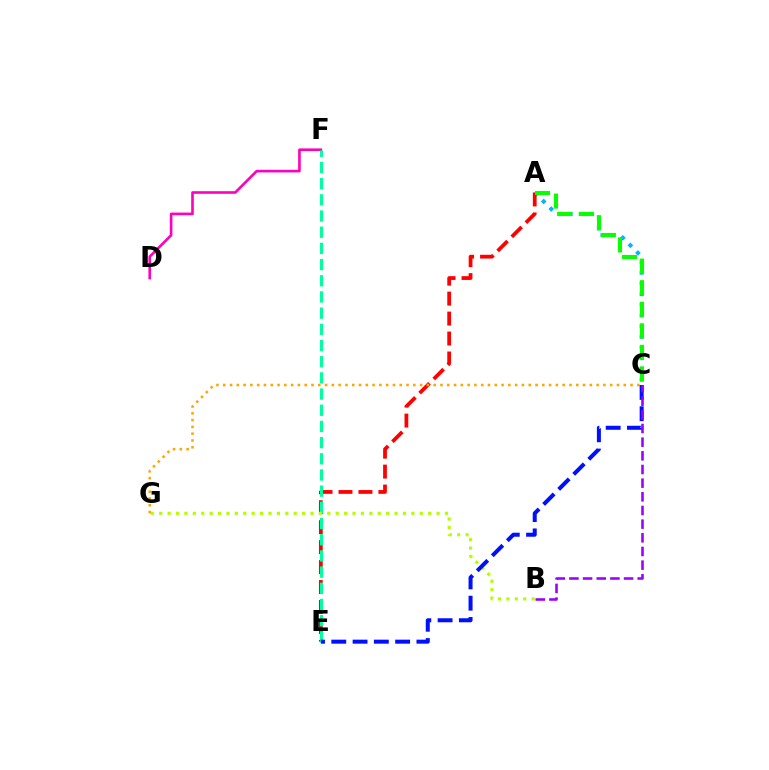{('A', 'C'): [{'color': '#00b5ff', 'line_style': 'dotted', 'thickness': 2.9}, {'color': '#08ff00', 'line_style': 'dashed', 'thickness': 2.93}], ('A', 'E'): [{'color': '#ff0000', 'line_style': 'dashed', 'thickness': 2.71}], ('D', 'F'): [{'color': '#ff00bd', 'line_style': 'solid', 'thickness': 1.89}], ('E', 'F'): [{'color': '#00ff9d', 'line_style': 'dashed', 'thickness': 2.2}], ('B', 'G'): [{'color': '#b3ff00', 'line_style': 'dotted', 'thickness': 2.28}], ('C', 'G'): [{'color': '#ffa500', 'line_style': 'dotted', 'thickness': 1.84}], ('C', 'E'): [{'color': '#0010ff', 'line_style': 'dashed', 'thickness': 2.89}], ('B', 'C'): [{'color': '#9b00ff', 'line_style': 'dashed', 'thickness': 1.86}]}